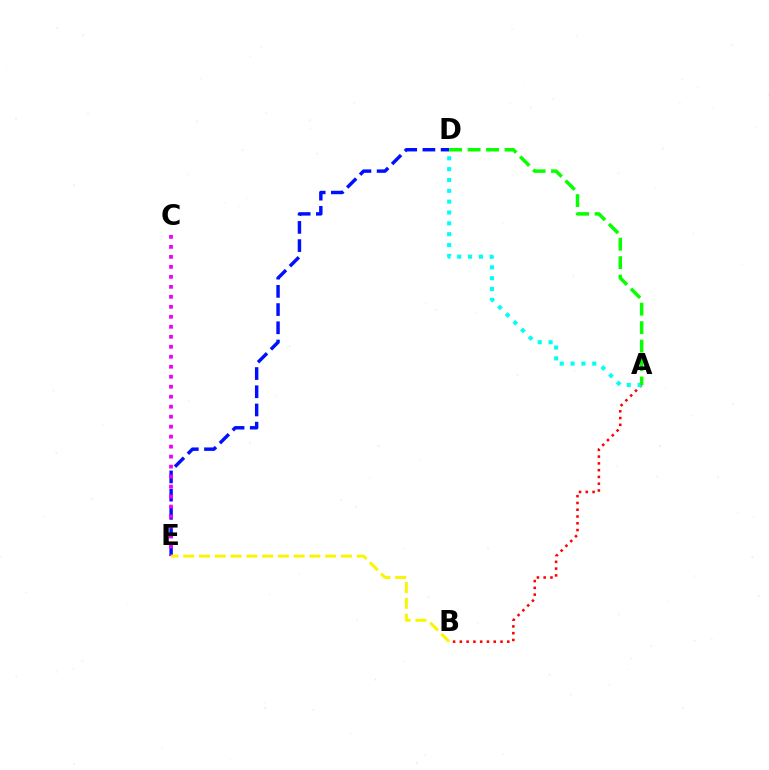{('A', 'B'): [{'color': '#ff0000', 'line_style': 'dotted', 'thickness': 1.84}], ('A', 'D'): [{'color': '#00fff6', 'line_style': 'dotted', 'thickness': 2.95}, {'color': '#08ff00', 'line_style': 'dashed', 'thickness': 2.51}], ('D', 'E'): [{'color': '#0010ff', 'line_style': 'dashed', 'thickness': 2.47}], ('C', 'E'): [{'color': '#ee00ff', 'line_style': 'dotted', 'thickness': 2.71}], ('B', 'E'): [{'color': '#fcf500', 'line_style': 'dashed', 'thickness': 2.14}]}